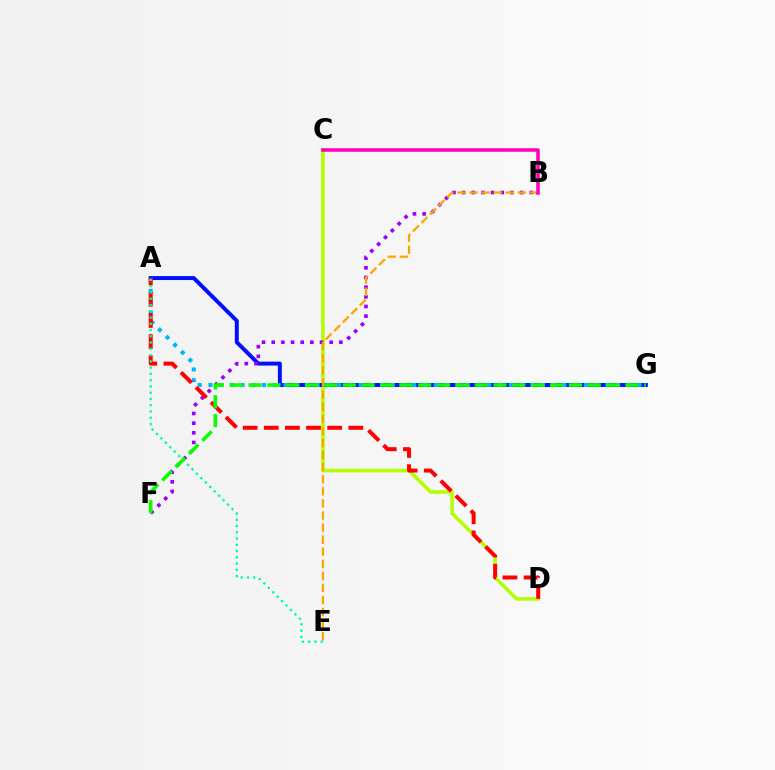{('C', 'D'): [{'color': '#b3ff00', 'line_style': 'solid', 'thickness': 2.56}], ('A', 'G'): [{'color': '#0010ff', 'line_style': 'solid', 'thickness': 2.84}, {'color': '#00b5ff', 'line_style': 'dotted', 'thickness': 2.92}], ('B', 'F'): [{'color': '#9b00ff', 'line_style': 'dotted', 'thickness': 2.62}], ('B', 'E'): [{'color': '#ffa500', 'line_style': 'dashed', 'thickness': 1.64}], ('A', 'D'): [{'color': '#ff0000', 'line_style': 'dashed', 'thickness': 2.87}], ('B', 'C'): [{'color': '#ff00bd', 'line_style': 'solid', 'thickness': 2.55}], ('A', 'E'): [{'color': '#00ff9d', 'line_style': 'dotted', 'thickness': 1.7}], ('F', 'G'): [{'color': '#08ff00', 'line_style': 'dashed', 'thickness': 2.56}]}